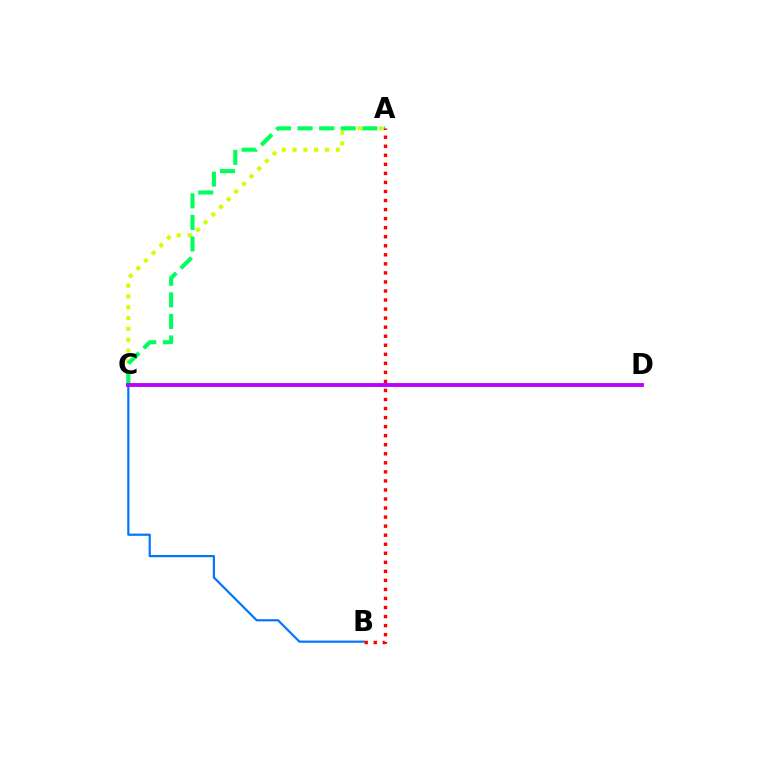{('B', 'C'): [{'color': '#0074ff', 'line_style': 'solid', 'thickness': 1.57}], ('A', 'C'): [{'color': '#d1ff00', 'line_style': 'dotted', 'thickness': 2.94}, {'color': '#00ff5c', 'line_style': 'dashed', 'thickness': 2.93}], ('A', 'B'): [{'color': '#ff0000', 'line_style': 'dotted', 'thickness': 2.46}], ('C', 'D'): [{'color': '#b900ff', 'line_style': 'solid', 'thickness': 2.78}]}